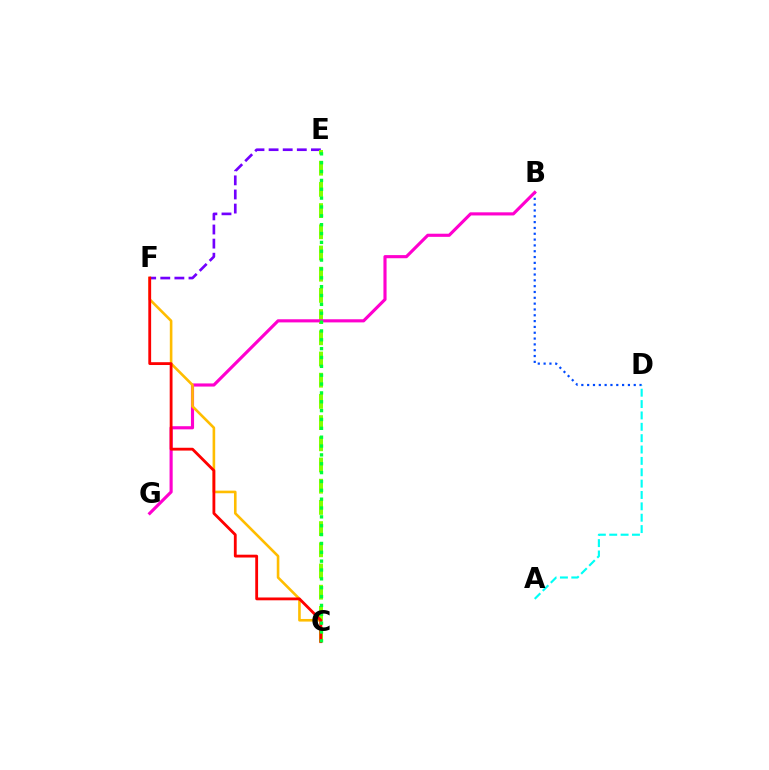{('B', 'D'): [{'color': '#004bff', 'line_style': 'dotted', 'thickness': 1.58}], ('E', 'F'): [{'color': '#7200ff', 'line_style': 'dashed', 'thickness': 1.92}], ('A', 'D'): [{'color': '#00fff6', 'line_style': 'dashed', 'thickness': 1.54}], ('C', 'E'): [{'color': '#84ff00', 'line_style': 'dashed', 'thickness': 2.88}, {'color': '#00ff39', 'line_style': 'dotted', 'thickness': 2.41}], ('B', 'G'): [{'color': '#ff00cf', 'line_style': 'solid', 'thickness': 2.26}], ('C', 'F'): [{'color': '#ffbd00', 'line_style': 'solid', 'thickness': 1.88}, {'color': '#ff0000', 'line_style': 'solid', 'thickness': 2.03}]}